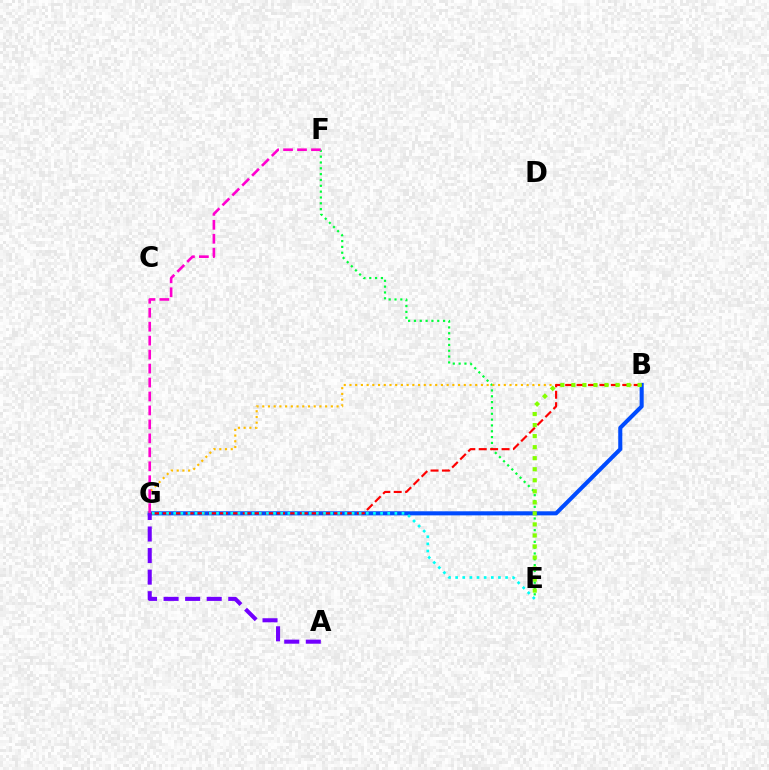{('E', 'F'): [{'color': '#00ff39', 'line_style': 'dotted', 'thickness': 1.58}], ('B', 'G'): [{'color': '#004bff', 'line_style': 'solid', 'thickness': 2.93}, {'color': '#ffbd00', 'line_style': 'dotted', 'thickness': 1.55}, {'color': '#ff0000', 'line_style': 'dashed', 'thickness': 1.55}], ('F', 'G'): [{'color': '#ff00cf', 'line_style': 'dashed', 'thickness': 1.9}], ('A', 'G'): [{'color': '#7200ff', 'line_style': 'dashed', 'thickness': 2.93}], ('B', 'E'): [{'color': '#84ff00', 'line_style': 'dotted', 'thickness': 3.0}], ('E', 'G'): [{'color': '#00fff6', 'line_style': 'dotted', 'thickness': 1.94}]}